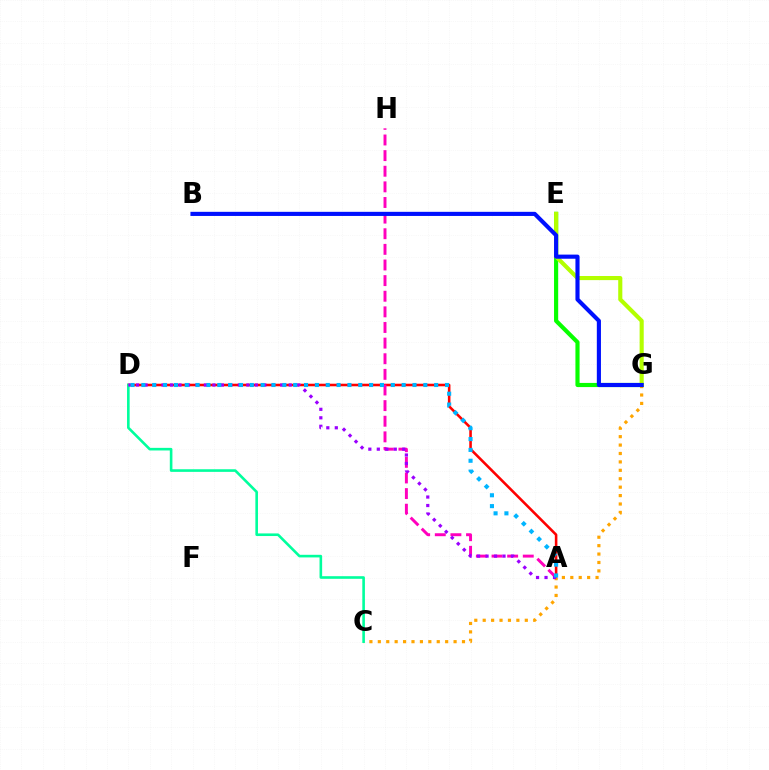{('E', 'G'): [{'color': '#08ff00', 'line_style': 'solid', 'thickness': 2.99}, {'color': '#b3ff00', 'line_style': 'solid', 'thickness': 2.96}], ('A', 'D'): [{'color': '#ff0000', 'line_style': 'solid', 'thickness': 1.85}, {'color': '#9b00ff', 'line_style': 'dotted', 'thickness': 2.3}, {'color': '#00b5ff', 'line_style': 'dotted', 'thickness': 2.95}], ('C', 'G'): [{'color': '#ffa500', 'line_style': 'dotted', 'thickness': 2.29}], ('C', 'D'): [{'color': '#00ff9d', 'line_style': 'solid', 'thickness': 1.88}], ('A', 'H'): [{'color': '#ff00bd', 'line_style': 'dashed', 'thickness': 2.12}], ('B', 'G'): [{'color': '#0010ff', 'line_style': 'solid', 'thickness': 2.97}]}